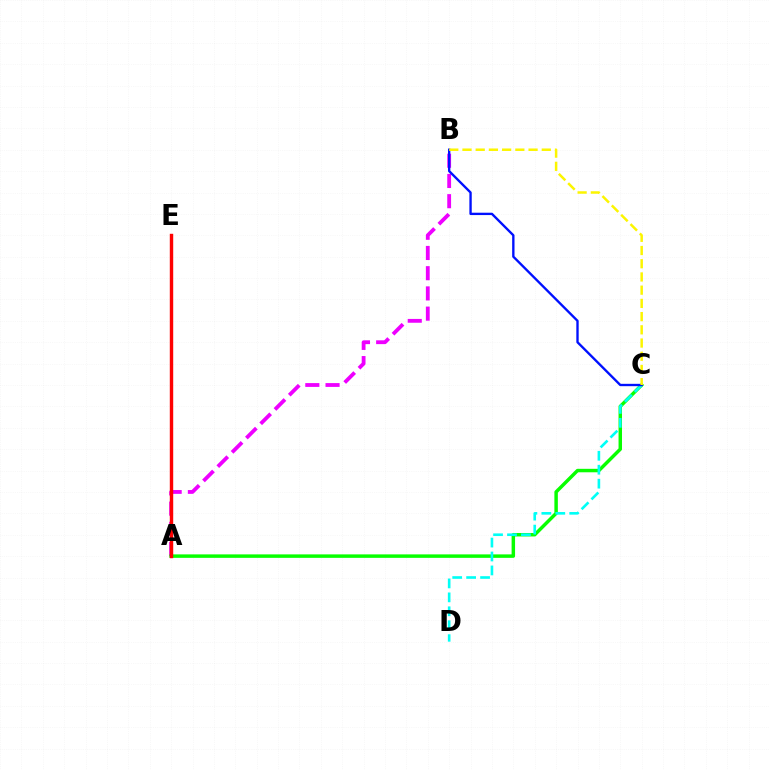{('A', 'B'): [{'color': '#ee00ff', 'line_style': 'dashed', 'thickness': 2.75}], ('A', 'C'): [{'color': '#08ff00', 'line_style': 'solid', 'thickness': 2.49}], ('C', 'D'): [{'color': '#00fff6', 'line_style': 'dashed', 'thickness': 1.89}], ('A', 'E'): [{'color': '#ff0000', 'line_style': 'solid', 'thickness': 2.46}], ('B', 'C'): [{'color': '#0010ff', 'line_style': 'solid', 'thickness': 1.7}, {'color': '#fcf500', 'line_style': 'dashed', 'thickness': 1.8}]}